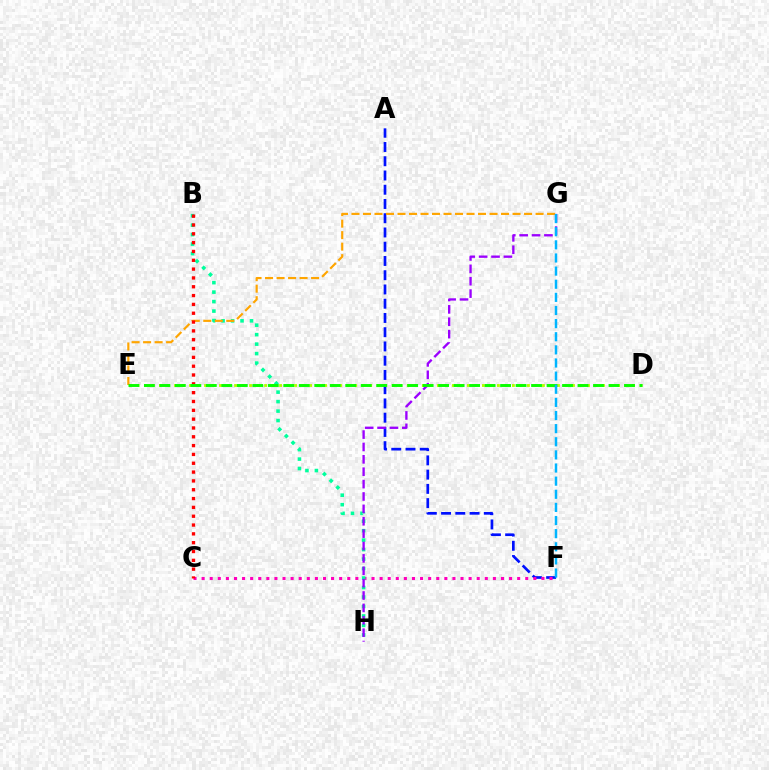{('A', 'F'): [{'color': '#0010ff', 'line_style': 'dashed', 'thickness': 1.94}], ('C', 'F'): [{'color': '#ff00bd', 'line_style': 'dotted', 'thickness': 2.2}], ('D', 'E'): [{'color': '#b3ff00', 'line_style': 'dotted', 'thickness': 2.04}, {'color': '#08ff00', 'line_style': 'dashed', 'thickness': 2.1}], ('B', 'H'): [{'color': '#00ff9d', 'line_style': 'dotted', 'thickness': 2.58}], ('E', 'G'): [{'color': '#ffa500', 'line_style': 'dashed', 'thickness': 1.56}], ('B', 'C'): [{'color': '#ff0000', 'line_style': 'dotted', 'thickness': 2.4}], ('G', 'H'): [{'color': '#9b00ff', 'line_style': 'dashed', 'thickness': 1.68}], ('F', 'G'): [{'color': '#00b5ff', 'line_style': 'dashed', 'thickness': 1.78}]}